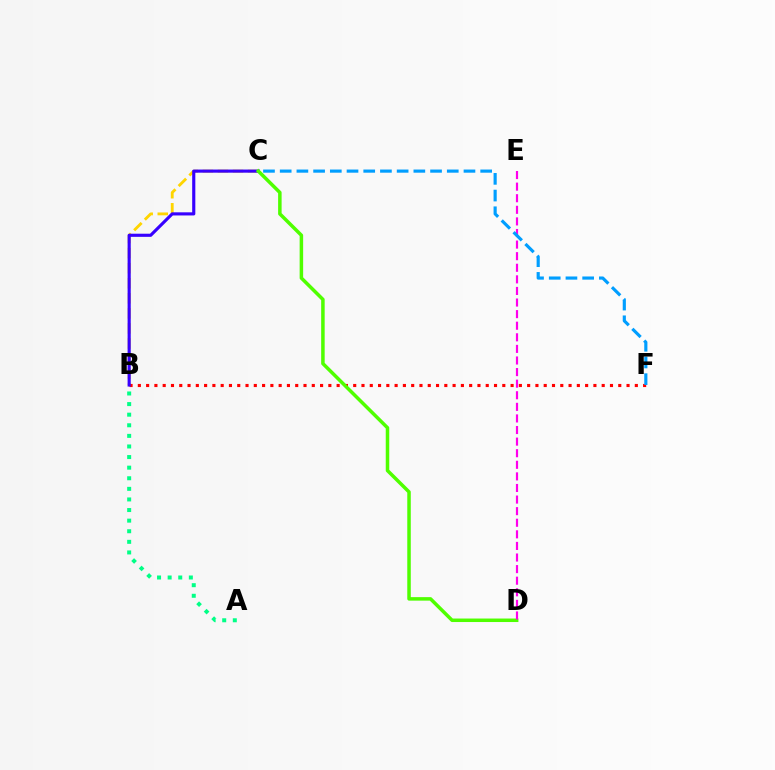{('B', 'C'): [{'color': '#ffd500', 'line_style': 'dashed', 'thickness': 2.05}, {'color': '#3700ff', 'line_style': 'solid', 'thickness': 2.26}], ('B', 'F'): [{'color': '#ff0000', 'line_style': 'dotted', 'thickness': 2.25}], ('A', 'B'): [{'color': '#00ff86', 'line_style': 'dotted', 'thickness': 2.88}], ('C', 'D'): [{'color': '#4fff00', 'line_style': 'solid', 'thickness': 2.52}], ('D', 'E'): [{'color': '#ff00ed', 'line_style': 'dashed', 'thickness': 1.57}], ('C', 'F'): [{'color': '#009eff', 'line_style': 'dashed', 'thickness': 2.27}]}